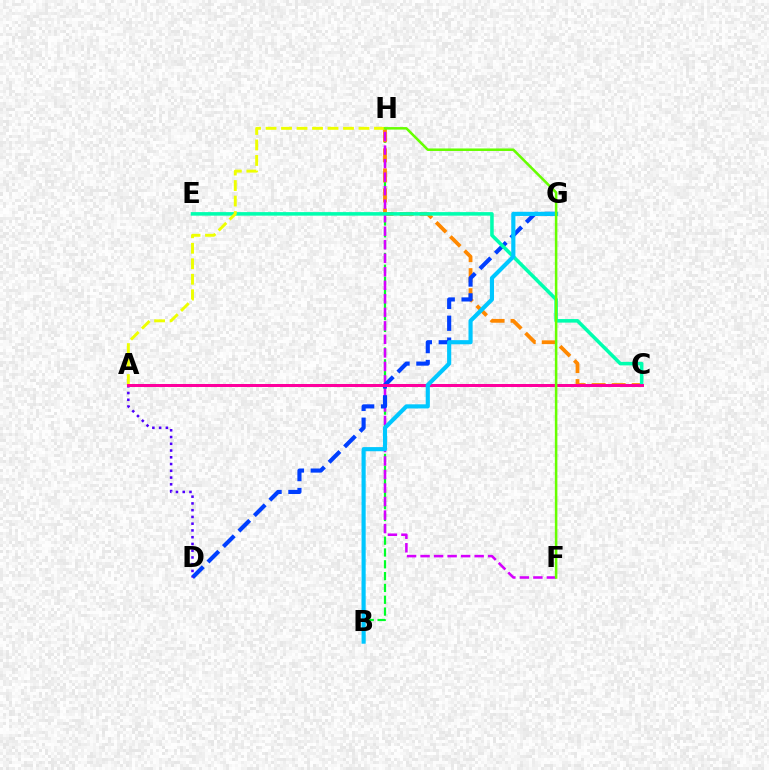{('A', 'C'): [{'color': '#ff0000', 'line_style': 'solid', 'thickness': 1.96}, {'color': '#ff00a0', 'line_style': 'solid', 'thickness': 2.12}], ('B', 'H'): [{'color': '#00ff27', 'line_style': 'dashed', 'thickness': 1.61}], ('C', 'H'): [{'color': '#ff8800', 'line_style': 'dashed', 'thickness': 2.72}], ('F', 'H'): [{'color': '#d600ff', 'line_style': 'dashed', 'thickness': 1.84}, {'color': '#66ff00', 'line_style': 'solid', 'thickness': 1.82}], ('D', 'G'): [{'color': '#003fff', 'line_style': 'dashed', 'thickness': 2.97}], ('C', 'E'): [{'color': '#00ffaf', 'line_style': 'solid', 'thickness': 2.55}], ('A', 'D'): [{'color': '#4f00ff', 'line_style': 'dotted', 'thickness': 1.83}], ('A', 'H'): [{'color': '#eeff00', 'line_style': 'dashed', 'thickness': 2.1}], ('B', 'G'): [{'color': '#00c7ff', 'line_style': 'solid', 'thickness': 2.98}]}